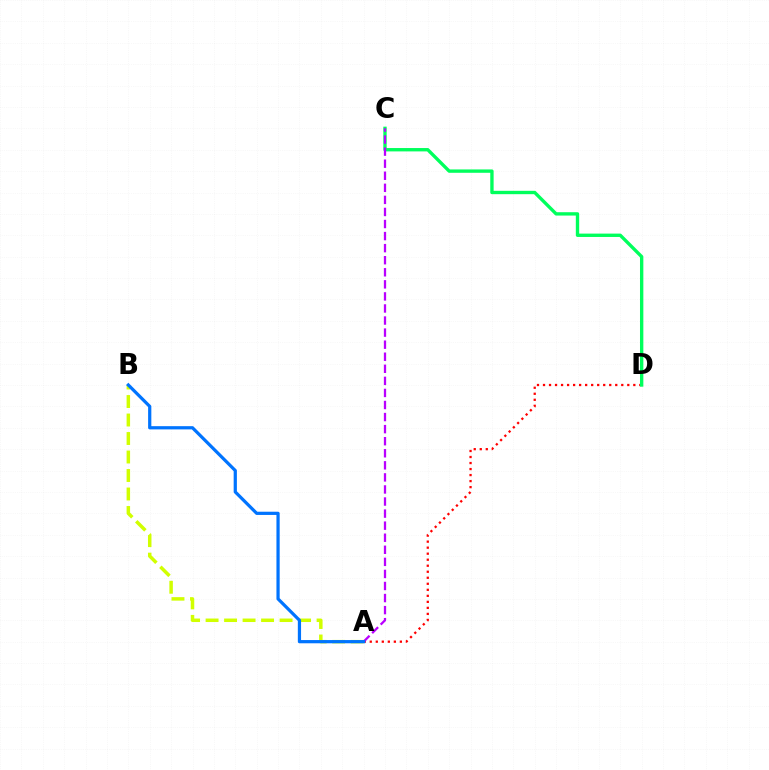{('A', 'D'): [{'color': '#ff0000', 'line_style': 'dotted', 'thickness': 1.64}], ('C', 'D'): [{'color': '#00ff5c', 'line_style': 'solid', 'thickness': 2.42}], ('A', 'B'): [{'color': '#d1ff00', 'line_style': 'dashed', 'thickness': 2.51}, {'color': '#0074ff', 'line_style': 'solid', 'thickness': 2.32}], ('A', 'C'): [{'color': '#b900ff', 'line_style': 'dashed', 'thickness': 1.64}]}